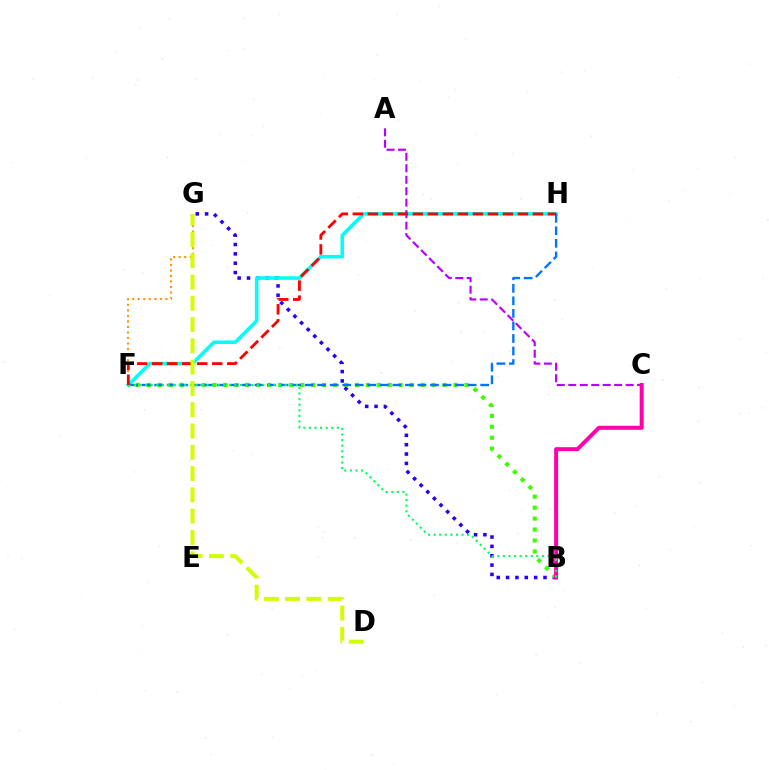{('B', 'G'): [{'color': '#2500ff', 'line_style': 'dotted', 'thickness': 2.54}], ('F', 'H'): [{'color': '#00fff6', 'line_style': 'solid', 'thickness': 2.55}, {'color': '#0074ff', 'line_style': 'dashed', 'thickness': 1.7}, {'color': '#ff0000', 'line_style': 'dashed', 'thickness': 2.04}], ('B', 'F'): [{'color': '#3dff00', 'line_style': 'dotted', 'thickness': 2.98}, {'color': '#00ff5c', 'line_style': 'dotted', 'thickness': 1.52}], ('F', 'G'): [{'color': '#ff9400', 'line_style': 'dotted', 'thickness': 1.5}], ('A', 'C'): [{'color': '#b900ff', 'line_style': 'dashed', 'thickness': 1.56}], ('B', 'C'): [{'color': '#ff00ac', 'line_style': 'solid', 'thickness': 2.86}], ('D', 'G'): [{'color': '#d1ff00', 'line_style': 'dashed', 'thickness': 2.89}]}